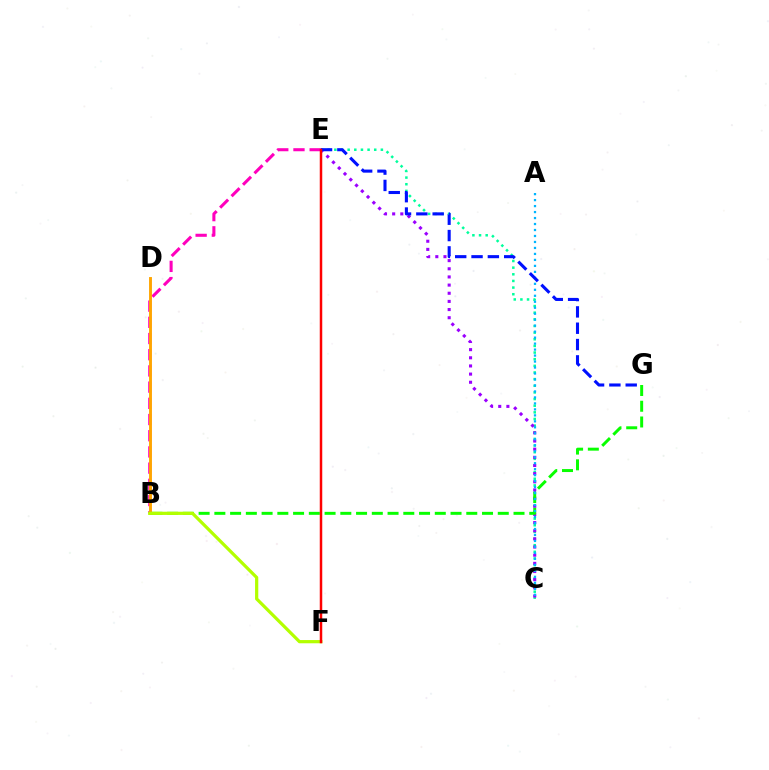{('C', 'E'): [{'color': '#00ff9d', 'line_style': 'dotted', 'thickness': 1.8}, {'color': '#9b00ff', 'line_style': 'dotted', 'thickness': 2.22}], ('B', 'E'): [{'color': '#ff00bd', 'line_style': 'dashed', 'thickness': 2.2}], ('B', 'D'): [{'color': '#ffa500', 'line_style': 'solid', 'thickness': 2.08}], ('B', 'G'): [{'color': '#08ff00', 'line_style': 'dashed', 'thickness': 2.14}], ('A', 'C'): [{'color': '#00b5ff', 'line_style': 'dotted', 'thickness': 1.62}], ('E', 'G'): [{'color': '#0010ff', 'line_style': 'dashed', 'thickness': 2.22}], ('B', 'F'): [{'color': '#b3ff00', 'line_style': 'solid', 'thickness': 2.32}], ('E', 'F'): [{'color': '#ff0000', 'line_style': 'solid', 'thickness': 1.79}]}